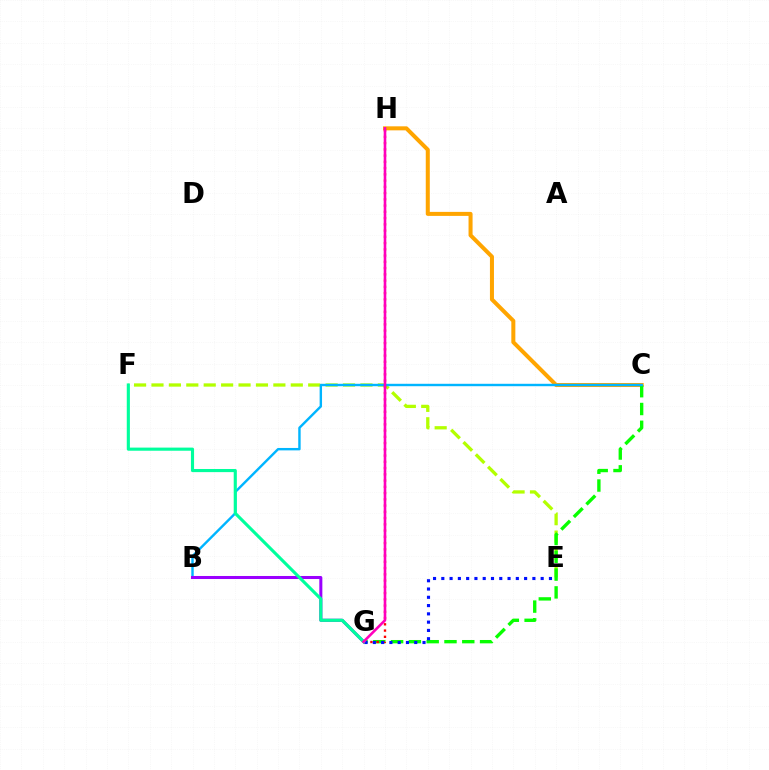{('C', 'H'): [{'color': '#ffa500', 'line_style': 'solid', 'thickness': 2.9}], ('E', 'F'): [{'color': '#b3ff00', 'line_style': 'dashed', 'thickness': 2.37}], ('C', 'G'): [{'color': '#08ff00', 'line_style': 'dashed', 'thickness': 2.42}], ('B', 'C'): [{'color': '#00b5ff', 'line_style': 'solid', 'thickness': 1.74}], ('B', 'G'): [{'color': '#9b00ff', 'line_style': 'solid', 'thickness': 2.18}], ('G', 'H'): [{'color': '#ff0000', 'line_style': 'dotted', 'thickness': 1.7}, {'color': '#ff00bd', 'line_style': 'solid', 'thickness': 1.88}], ('E', 'G'): [{'color': '#0010ff', 'line_style': 'dotted', 'thickness': 2.25}], ('F', 'G'): [{'color': '#00ff9d', 'line_style': 'solid', 'thickness': 2.25}]}